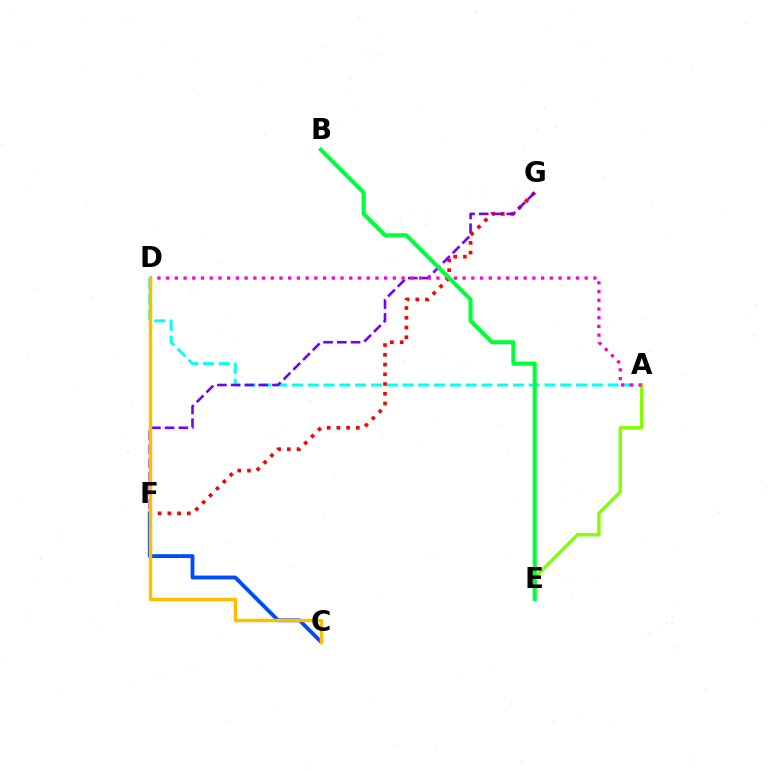{('A', 'D'): [{'color': '#00fff6', 'line_style': 'dashed', 'thickness': 2.14}, {'color': '#ff00cf', 'line_style': 'dotted', 'thickness': 2.37}], ('F', 'G'): [{'color': '#ff0000', 'line_style': 'dotted', 'thickness': 2.65}, {'color': '#7200ff', 'line_style': 'dashed', 'thickness': 1.87}], ('C', 'F'): [{'color': '#004bff', 'line_style': 'solid', 'thickness': 2.77}], ('A', 'E'): [{'color': '#84ff00', 'line_style': 'solid', 'thickness': 2.45}], ('C', 'D'): [{'color': '#ffbd00', 'line_style': 'solid', 'thickness': 2.49}], ('B', 'E'): [{'color': '#00ff39', 'line_style': 'solid', 'thickness': 2.94}]}